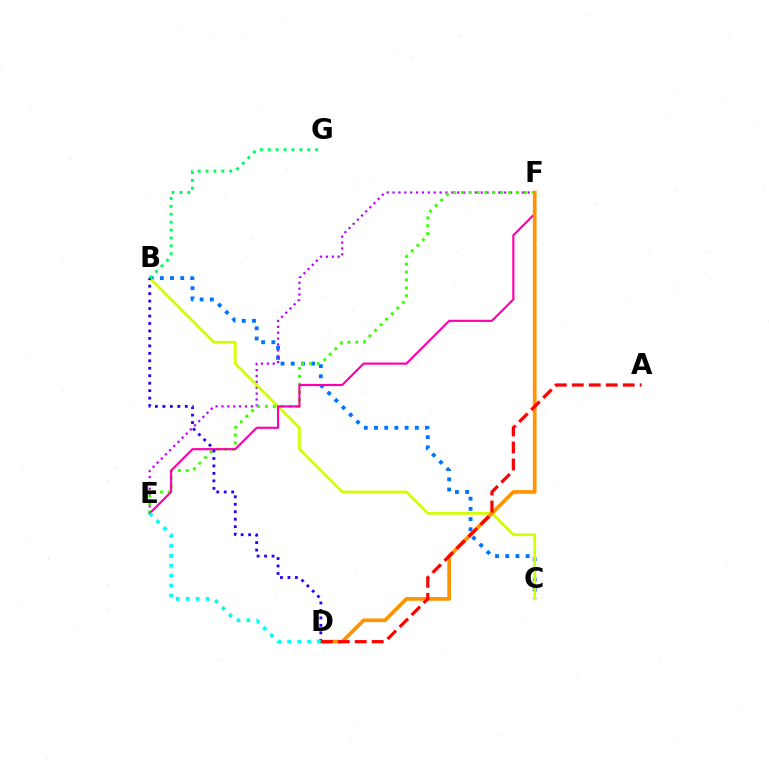{('B', 'C'): [{'color': '#0074ff', 'line_style': 'dotted', 'thickness': 2.77}, {'color': '#d1ff00', 'line_style': 'solid', 'thickness': 1.95}], ('E', 'F'): [{'color': '#b900ff', 'line_style': 'dotted', 'thickness': 1.6}, {'color': '#3dff00', 'line_style': 'dotted', 'thickness': 2.14}, {'color': '#ff00ac', 'line_style': 'solid', 'thickness': 1.55}], ('B', 'D'): [{'color': '#2500ff', 'line_style': 'dotted', 'thickness': 2.03}], ('D', 'F'): [{'color': '#ff9400', 'line_style': 'solid', 'thickness': 2.66}], ('B', 'G'): [{'color': '#00ff5c', 'line_style': 'dotted', 'thickness': 2.15}], ('D', 'E'): [{'color': '#00fff6', 'line_style': 'dotted', 'thickness': 2.7}], ('A', 'D'): [{'color': '#ff0000', 'line_style': 'dashed', 'thickness': 2.31}]}